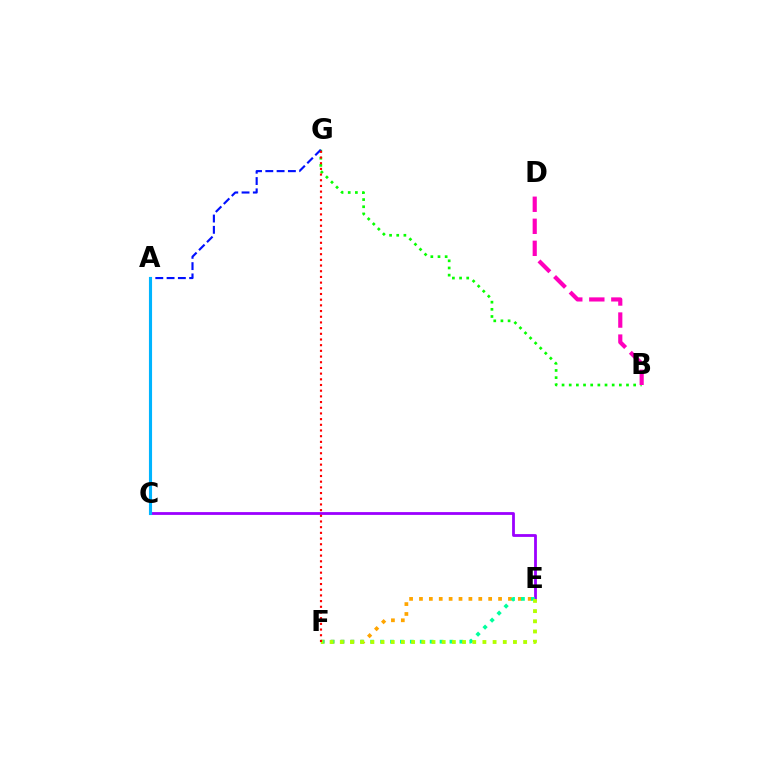{('B', 'G'): [{'color': '#08ff00', 'line_style': 'dotted', 'thickness': 1.95}], ('A', 'G'): [{'color': '#0010ff', 'line_style': 'dashed', 'thickness': 1.53}], ('E', 'F'): [{'color': '#ffa500', 'line_style': 'dotted', 'thickness': 2.69}, {'color': '#00ff9d', 'line_style': 'dotted', 'thickness': 2.69}, {'color': '#b3ff00', 'line_style': 'dotted', 'thickness': 2.77}], ('C', 'E'): [{'color': '#9b00ff', 'line_style': 'solid', 'thickness': 2.01}], ('B', 'D'): [{'color': '#ff00bd', 'line_style': 'dashed', 'thickness': 2.99}], ('A', 'C'): [{'color': '#00b5ff', 'line_style': 'solid', 'thickness': 2.24}], ('F', 'G'): [{'color': '#ff0000', 'line_style': 'dotted', 'thickness': 1.55}]}